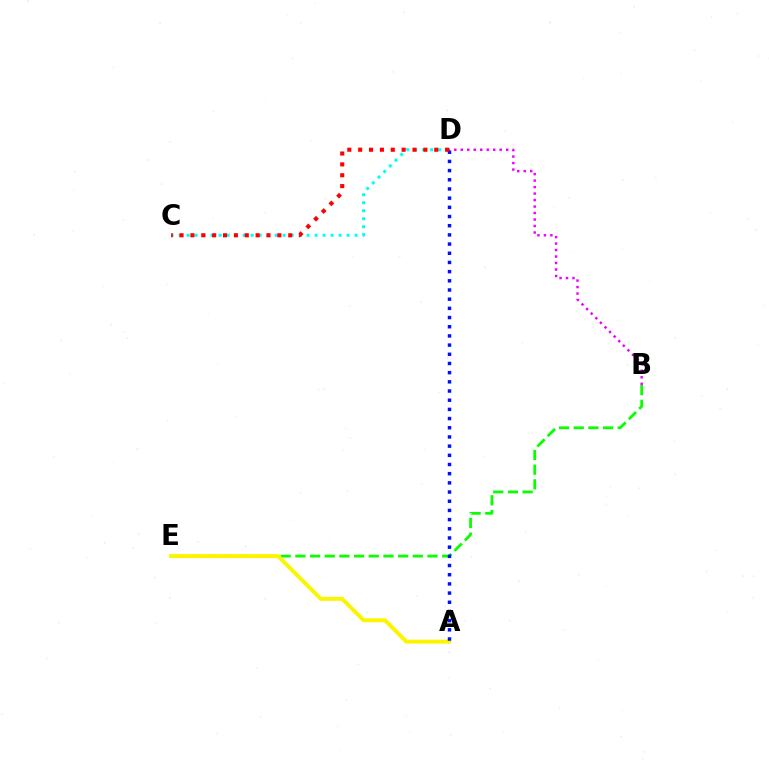{('B', 'E'): [{'color': '#08ff00', 'line_style': 'dashed', 'thickness': 1.99}], ('A', 'E'): [{'color': '#fcf500', 'line_style': 'solid', 'thickness': 2.84}], ('B', 'D'): [{'color': '#ee00ff', 'line_style': 'dotted', 'thickness': 1.76}], ('C', 'D'): [{'color': '#00fff6', 'line_style': 'dotted', 'thickness': 2.17}, {'color': '#ff0000', 'line_style': 'dotted', 'thickness': 2.95}], ('A', 'D'): [{'color': '#0010ff', 'line_style': 'dotted', 'thickness': 2.5}]}